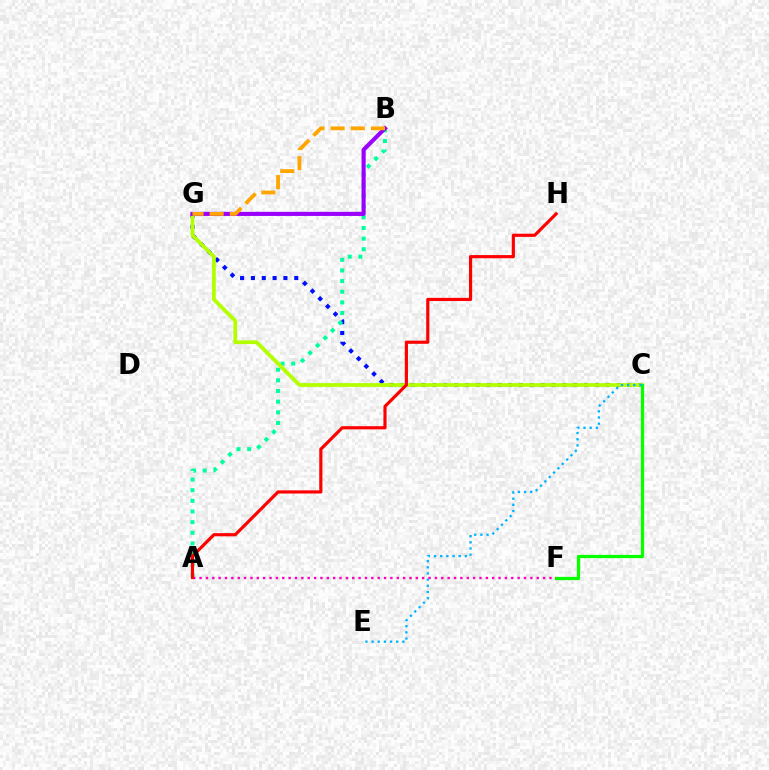{('C', 'G'): [{'color': '#0010ff', 'line_style': 'dotted', 'thickness': 2.94}, {'color': '#b3ff00', 'line_style': 'solid', 'thickness': 2.72}], ('A', 'B'): [{'color': '#00ff9d', 'line_style': 'dotted', 'thickness': 2.89}], ('B', 'G'): [{'color': '#9b00ff', 'line_style': 'solid', 'thickness': 2.96}, {'color': '#ffa500', 'line_style': 'dashed', 'thickness': 2.74}], ('C', 'F'): [{'color': '#08ff00', 'line_style': 'solid', 'thickness': 2.34}], ('C', 'E'): [{'color': '#00b5ff', 'line_style': 'dotted', 'thickness': 1.67}], ('A', 'F'): [{'color': '#ff00bd', 'line_style': 'dotted', 'thickness': 1.73}], ('A', 'H'): [{'color': '#ff0000', 'line_style': 'solid', 'thickness': 2.28}]}